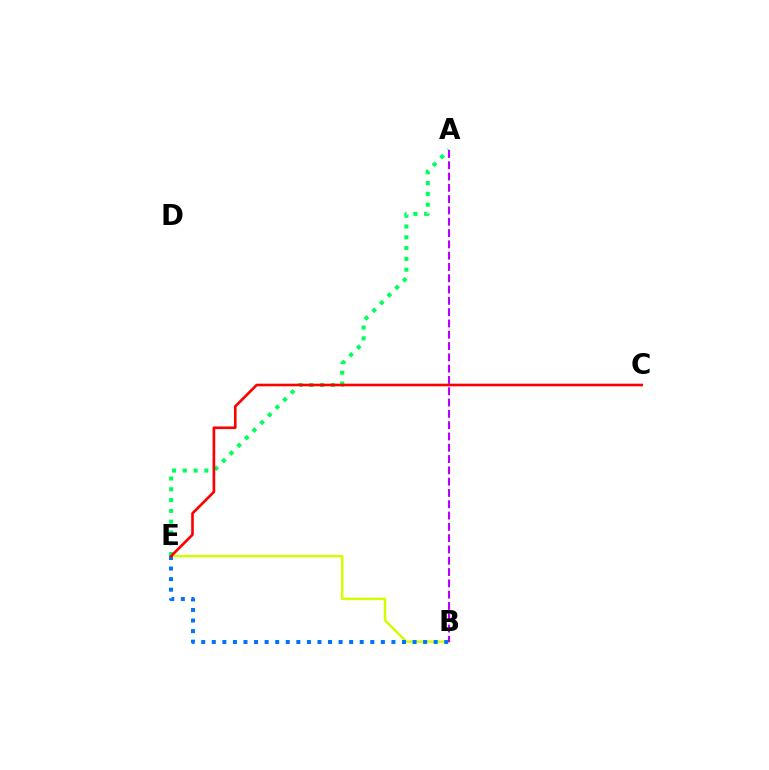{('B', 'E'): [{'color': '#d1ff00', 'line_style': 'solid', 'thickness': 1.78}, {'color': '#0074ff', 'line_style': 'dotted', 'thickness': 2.87}], ('A', 'E'): [{'color': '#00ff5c', 'line_style': 'dotted', 'thickness': 2.93}], ('C', 'E'): [{'color': '#ff0000', 'line_style': 'solid', 'thickness': 1.9}], ('A', 'B'): [{'color': '#b900ff', 'line_style': 'dashed', 'thickness': 1.54}]}